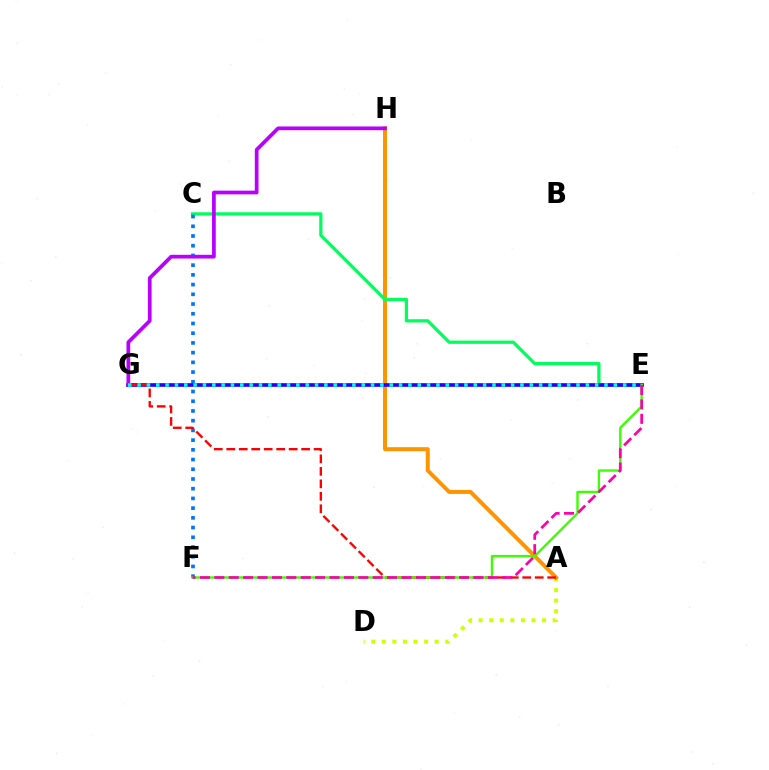{('A', 'D'): [{'color': '#d1ff00', 'line_style': 'dotted', 'thickness': 2.87}], ('A', 'H'): [{'color': '#ff9400', 'line_style': 'solid', 'thickness': 2.86}], ('C', 'E'): [{'color': '#00ff5c', 'line_style': 'solid', 'thickness': 2.33}], ('C', 'F'): [{'color': '#0074ff', 'line_style': 'dotted', 'thickness': 2.64}], ('E', 'G'): [{'color': '#2500ff', 'line_style': 'solid', 'thickness': 2.64}, {'color': '#00fff6', 'line_style': 'dotted', 'thickness': 2.54}], ('A', 'G'): [{'color': '#ff0000', 'line_style': 'dashed', 'thickness': 1.69}], ('E', 'F'): [{'color': '#3dff00', 'line_style': 'solid', 'thickness': 1.71}, {'color': '#ff00ac', 'line_style': 'dashed', 'thickness': 1.96}], ('G', 'H'): [{'color': '#b900ff', 'line_style': 'solid', 'thickness': 2.68}]}